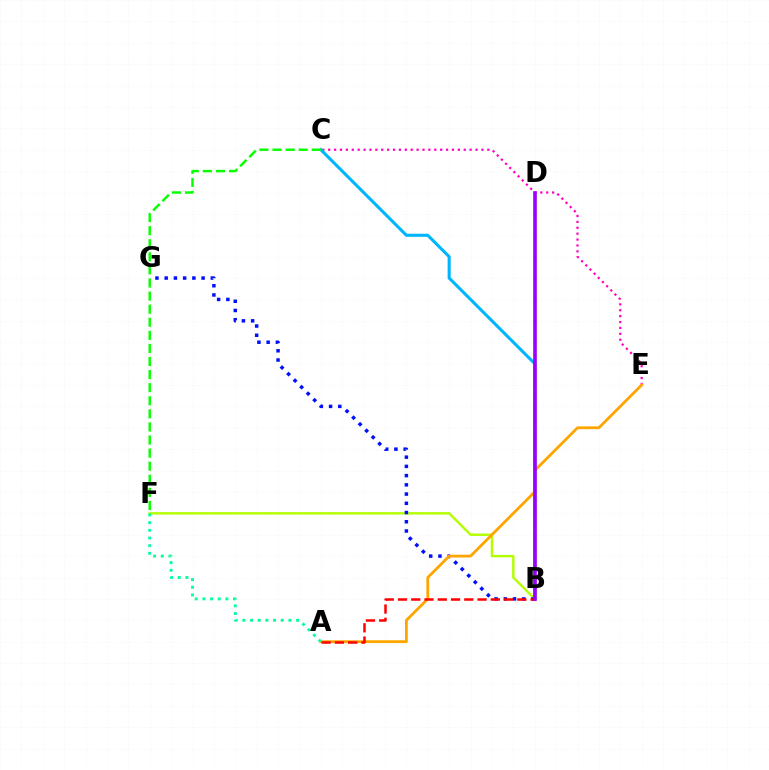{('C', 'E'): [{'color': '#ff00bd', 'line_style': 'dotted', 'thickness': 1.6}], ('B', 'C'): [{'color': '#00b5ff', 'line_style': 'solid', 'thickness': 2.21}], ('B', 'F'): [{'color': '#b3ff00', 'line_style': 'solid', 'thickness': 1.74}], ('B', 'G'): [{'color': '#0010ff', 'line_style': 'dotted', 'thickness': 2.51}], ('A', 'E'): [{'color': '#ffa500', 'line_style': 'solid', 'thickness': 2.02}], ('A', 'B'): [{'color': '#ff0000', 'line_style': 'dashed', 'thickness': 1.8}], ('A', 'F'): [{'color': '#00ff9d', 'line_style': 'dotted', 'thickness': 2.08}], ('C', 'F'): [{'color': '#08ff00', 'line_style': 'dashed', 'thickness': 1.78}], ('B', 'D'): [{'color': '#9b00ff', 'line_style': 'solid', 'thickness': 2.61}]}